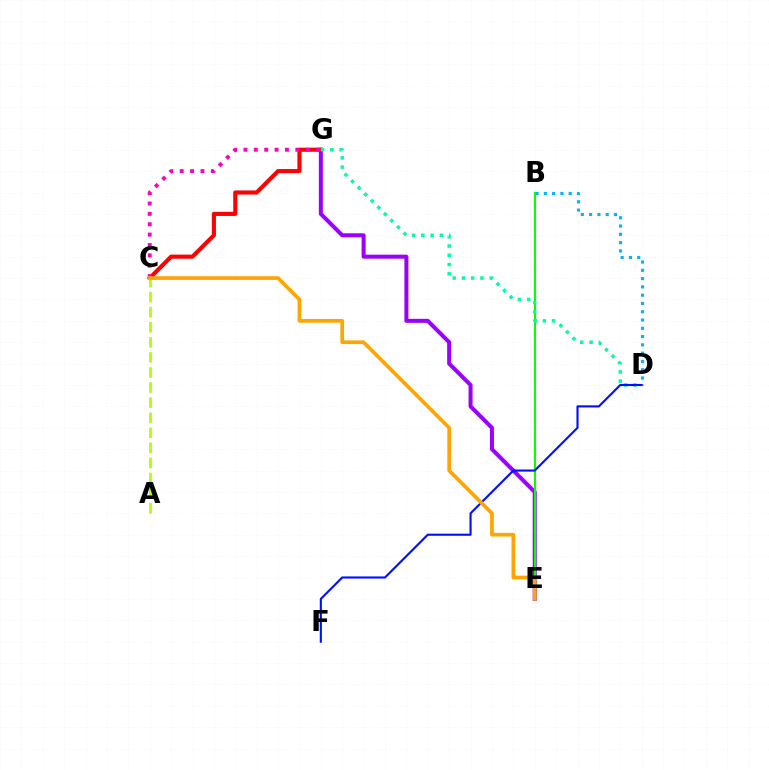{('E', 'G'): [{'color': '#9b00ff', 'line_style': 'solid', 'thickness': 2.89}], ('C', 'G'): [{'color': '#ff0000', 'line_style': 'solid', 'thickness': 2.97}, {'color': '#ff00bd', 'line_style': 'dotted', 'thickness': 2.82}], ('B', 'D'): [{'color': '#00b5ff', 'line_style': 'dotted', 'thickness': 2.25}], ('B', 'E'): [{'color': '#08ff00', 'line_style': 'solid', 'thickness': 1.5}], ('D', 'G'): [{'color': '#00ff9d', 'line_style': 'dotted', 'thickness': 2.52}], ('A', 'C'): [{'color': '#b3ff00', 'line_style': 'dashed', 'thickness': 2.05}], ('D', 'F'): [{'color': '#0010ff', 'line_style': 'solid', 'thickness': 1.52}], ('C', 'E'): [{'color': '#ffa500', 'line_style': 'solid', 'thickness': 2.66}]}